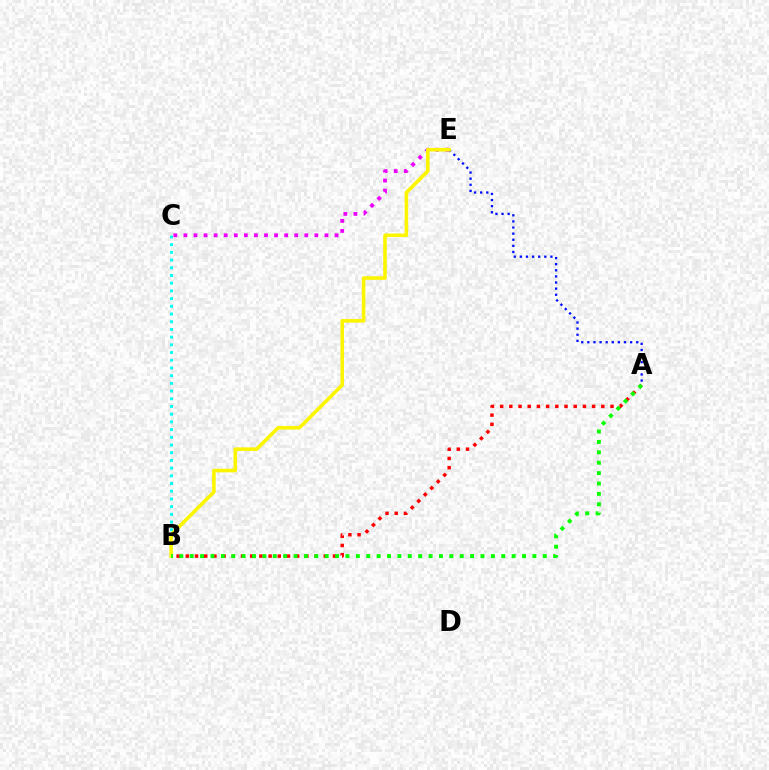{('C', 'E'): [{'color': '#ee00ff', 'line_style': 'dotted', 'thickness': 2.74}], ('B', 'C'): [{'color': '#00fff6', 'line_style': 'dotted', 'thickness': 2.09}], ('A', 'B'): [{'color': '#ff0000', 'line_style': 'dotted', 'thickness': 2.5}, {'color': '#08ff00', 'line_style': 'dotted', 'thickness': 2.82}], ('A', 'E'): [{'color': '#0010ff', 'line_style': 'dotted', 'thickness': 1.66}], ('B', 'E'): [{'color': '#fcf500', 'line_style': 'solid', 'thickness': 2.58}]}